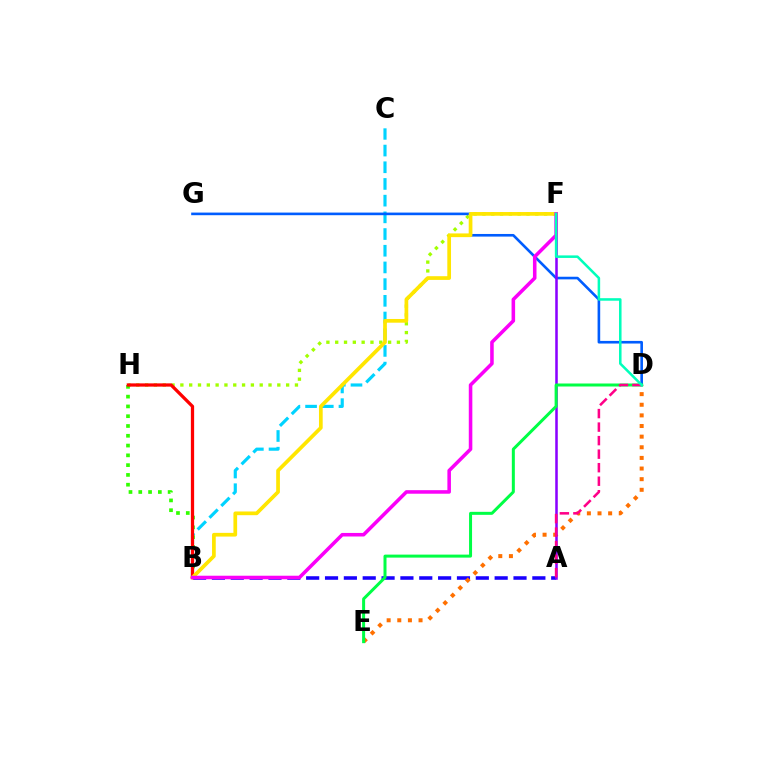{('A', 'B'): [{'color': '#1900ff', 'line_style': 'dashed', 'thickness': 2.56}], ('D', 'E'): [{'color': '#ff7000', 'line_style': 'dotted', 'thickness': 2.89}, {'color': '#00ff45', 'line_style': 'solid', 'thickness': 2.16}], ('F', 'H'): [{'color': '#a2ff00', 'line_style': 'dotted', 'thickness': 2.39}], ('B', 'C'): [{'color': '#00d3ff', 'line_style': 'dashed', 'thickness': 2.27}], ('D', 'G'): [{'color': '#005dff', 'line_style': 'solid', 'thickness': 1.89}], ('A', 'F'): [{'color': '#8a00ff', 'line_style': 'solid', 'thickness': 1.83}], ('B', 'H'): [{'color': '#31ff00', 'line_style': 'dotted', 'thickness': 2.66}, {'color': '#ff0000', 'line_style': 'solid', 'thickness': 2.35}], ('A', 'D'): [{'color': '#ff0088', 'line_style': 'dashed', 'thickness': 1.84}], ('B', 'F'): [{'color': '#ffe600', 'line_style': 'solid', 'thickness': 2.67}, {'color': '#fa00f9', 'line_style': 'solid', 'thickness': 2.56}], ('D', 'F'): [{'color': '#00ffbb', 'line_style': 'solid', 'thickness': 1.82}]}